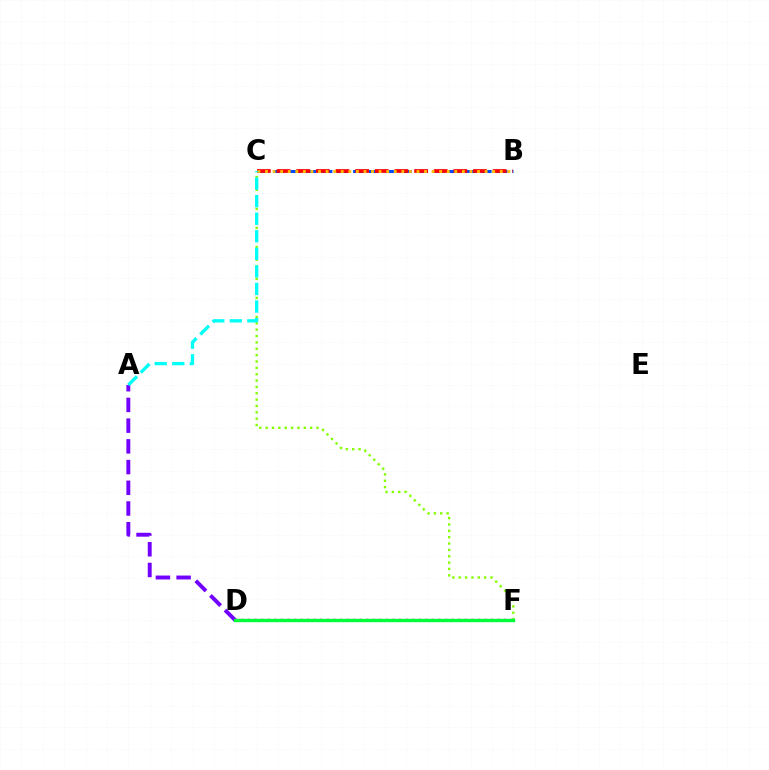{('D', 'F'): [{'color': '#ff00cf', 'line_style': 'dotted', 'thickness': 1.78}, {'color': '#00ff39', 'line_style': 'solid', 'thickness': 2.43}], ('B', 'C'): [{'color': '#004bff', 'line_style': 'dashed', 'thickness': 2.16}, {'color': '#ff0000', 'line_style': 'dashed', 'thickness': 2.67}, {'color': '#ffbd00', 'line_style': 'dotted', 'thickness': 2.06}], ('C', 'F'): [{'color': '#84ff00', 'line_style': 'dotted', 'thickness': 1.73}], ('A', 'D'): [{'color': '#7200ff', 'line_style': 'dashed', 'thickness': 2.81}], ('A', 'C'): [{'color': '#00fff6', 'line_style': 'dashed', 'thickness': 2.39}]}